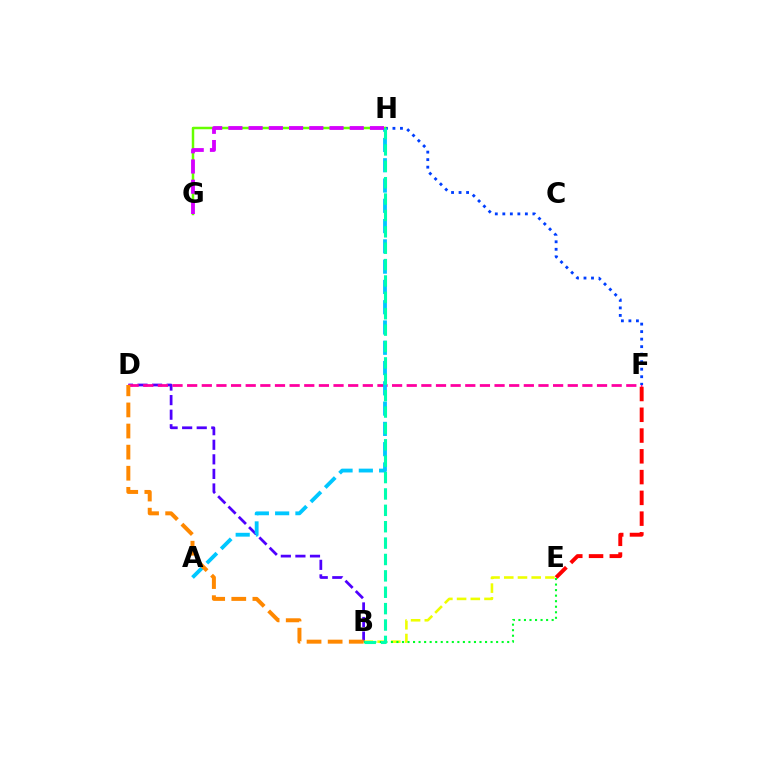{('B', 'D'): [{'color': '#4f00ff', 'line_style': 'dashed', 'thickness': 1.98}, {'color': '#ff8800', 'line_style': 'dashed', 'thickness': 2.87}], ('D', 'F'): [{'color': '#ff00a0', 'line_style': 'dashed', 'thickness': 1.99}], ('F', 'H'): [{'color': '#003fff', 'line_style': 'dotted', 'thickness': 2.04}], ('E', 'F'): [{'color': '#ff0000', 'line_style': 'dashed', 'thickness': 2.82}], ('B', 'E'): [{'color': '#eeff00', 'line_style': 'dashed', 'thickness': 1.86}, {'color': '#00ff27', 'line_style': 'dotted', 'thickness': 1.5}], ('G', 'H'): [{'color': '#66ff00', 'line_style': 'solid', 'thickness': 1.78}, {'color': '#d600ff', 'line_style': 'dashed', 'thickness': 2.75}], ('A', 'H'): [{'color': '#00c7ff', 'line_style': 'dashed', 'thickness': 2.75}], ('B', 'H'): [{'color': '#00ffaf', 'line_style': 'dashed', 'thickness': 2.23}]}